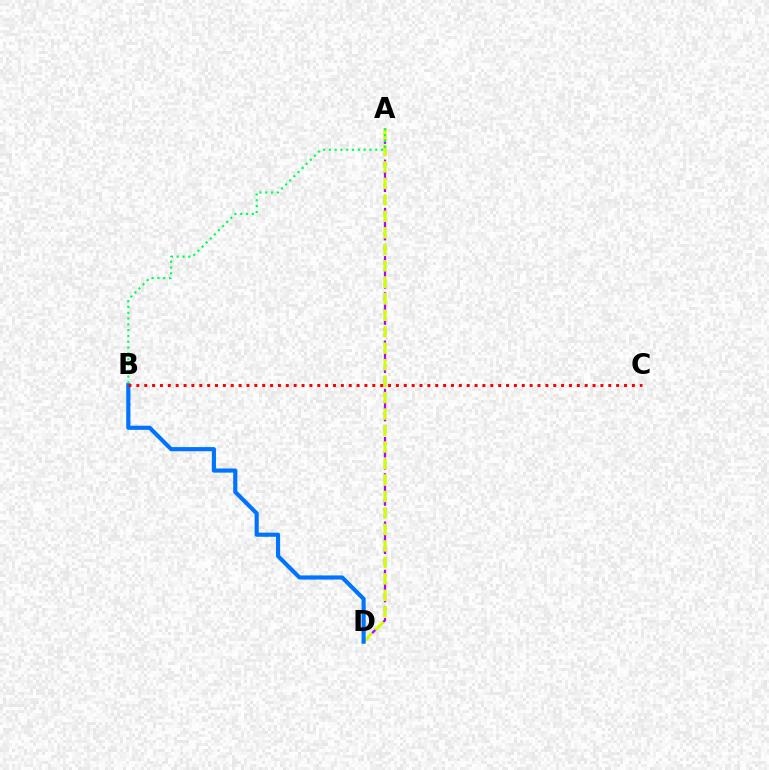{('A', 'D'): [{'color': '#b900ff', 'line_style': 'dashed', 'thickness': 1.64}, {'color': '#d1ff00', 'line_style': 'dashed', 'thickness': 2.24}], ('B', 'D'): [{'color': '#0074ff', 'line_style': 'solid', 'thickness': 2.98}], ('A', 'B'): [{'color': '#00ff5c', 'line_style': 'dotted', 'thickness': 1.58}], ('B', 'C'): [{'color': '#ff0000', 'line_style': 'dotted', 'thickness': 2.14}]}